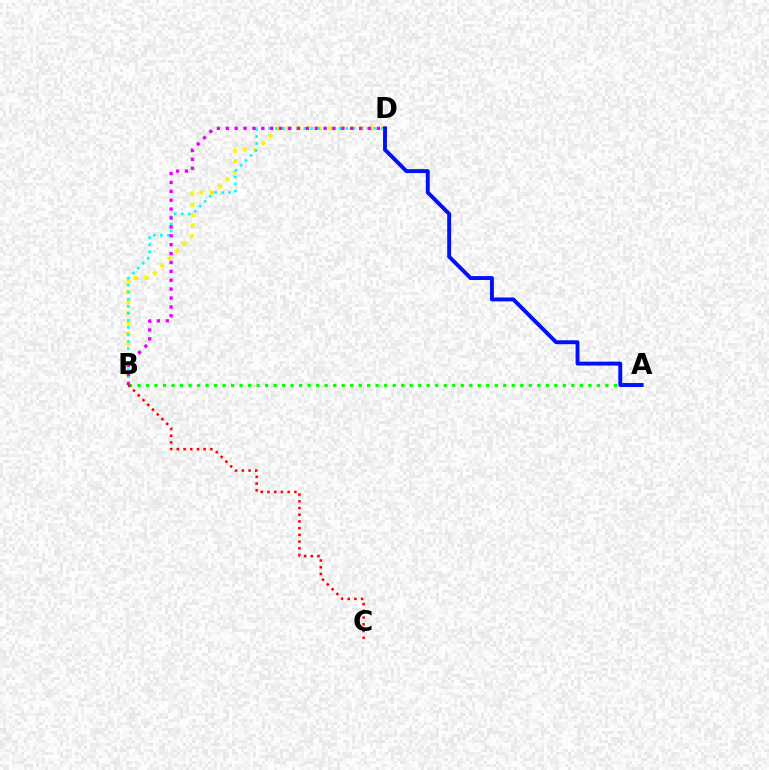{('B', 'D'): [{'color': '#fcf500', 'line_style': 'dotted', 'thickness': 2.86}, {'color': '#00fff6', 'line_style': 'dotted', 'thickness': 1.91}, {'color': '#ee00ff', 'line_style': 'dotted', 'thickness': 2.42}], ('A', 'B'): [{'color': '#08ff00', 'line_style': 'dotted', 'thickness': 2.31}], ('A', 'D'): [{'color': '#0010ff', 'line_style': 'solid', 'thickness': 2.82}], ('B', 'C'): [{'color': '#ff0000', 'line_style': 'dotted', 'thickness': 1.83}]}